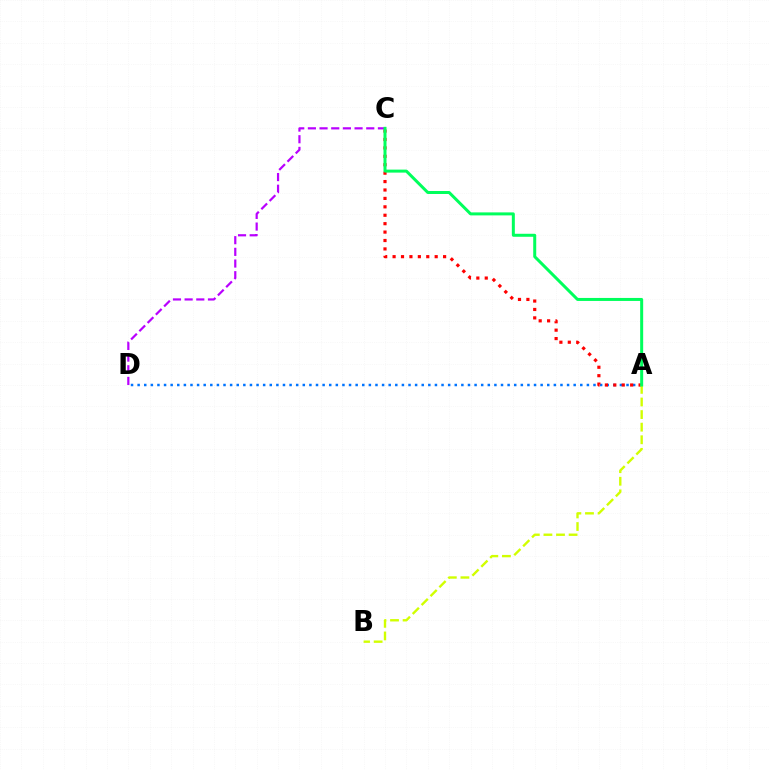{('A', 'D'): [{'color': '#0074ff', 'line_style': 'dotted', 'thickness': 1.8}], ('A', 'C'): [{'color': '#ff0000', 'line_style': 'dotted', 'thickness': 2.29}, {'color': '#00ff5c', 'line_style': 'solid', 'thickness': 2.16}], ('C', 'D'): [{'color': '#b900ff', 'line_style': 'dashed', 'thickness': 1.59}], ('A', 'B'): [{'color': '#d1ff00', 'line_style': 'dashed', 'thickness': 1.71}]}